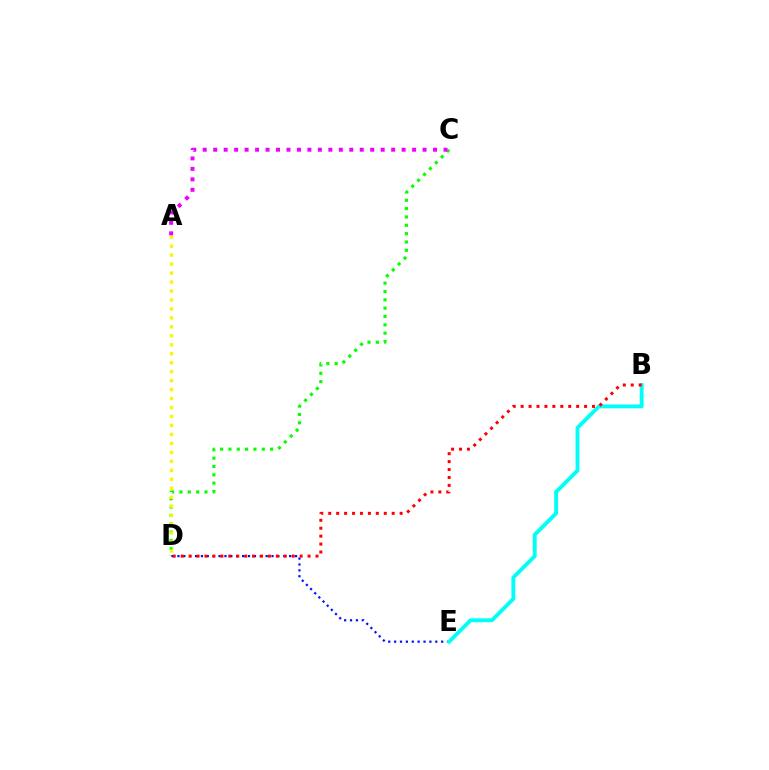{('C', 'D'): [{'color': '#08ff00', 'line_style': 'dotted', 'thickness': 2.27}], ('A', 'D'): [{'color': '#fcf500', 'line_style': 'dotted', 'thickness': 2.44}], ('D', 'E'): [{'color': '#0010ff', 'line_style': 'dotted', 'thickness': 1.6}], ('B', 'E'): [{'color': '#00fff6', 'line_style': 'solid', 'thickness': 2.79}], ('B', 'D'): [{'color': '#ff0000', 'line_style': 'dotted', 'thickness': 2.15}], ('A', 'C'): [{'color': '#ee00ff', 'line_style': 'dotted', 'thickness': 2.84}]}